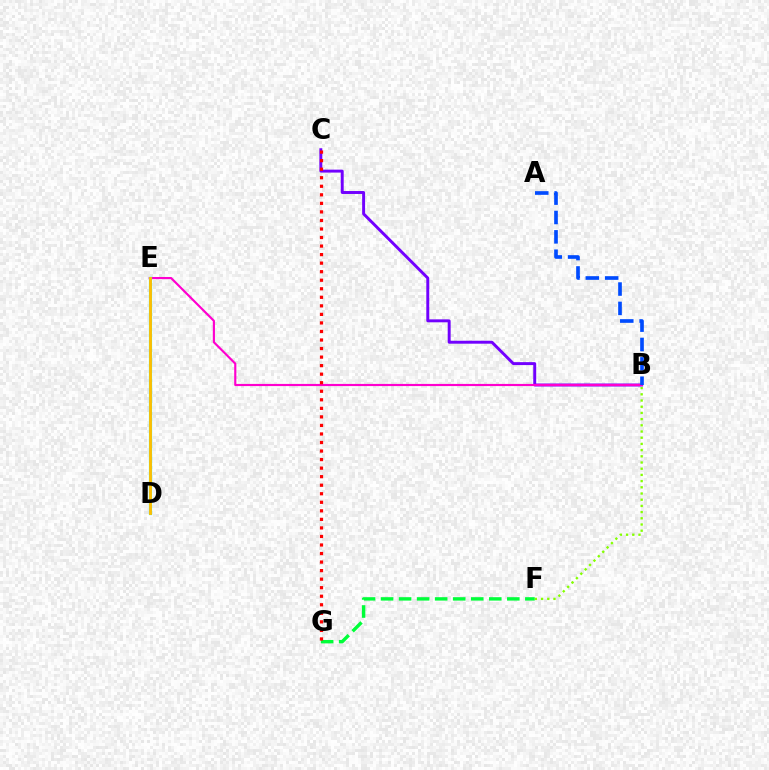{('B', 'C'): [{'color': '#7200ff', 'line_style': 'solid', 'thickness': 2.12}], ('B', 'F'): [{'color': '#84ff00', 'line_style': 'dotted', 'thickness': 1.68}], ('F', 'G'): [{'color': '#00ff39', 'line_style': 'dashed', 'thickness': 2.45}], ('B', 'E'): [{'color': '#ff00cf', 'line_style': 'solid', 'thickness': 1.55}], ('D', 'E'): [{'color': '#00fff6', 'line_style': 'solid', 'thickness': 2.31}, {'color': '#ffbd00', 'line_style': 'solid', 'thickness': 2.06}], ('A', 'B'): [{'color': '#004bff', 'line_style': 'dashed', 'thickness': 2.63}], ('C', 'G'): [{'color': '#ff0000', 'line_style': 'dotted', 'thickness': 2.32}]}